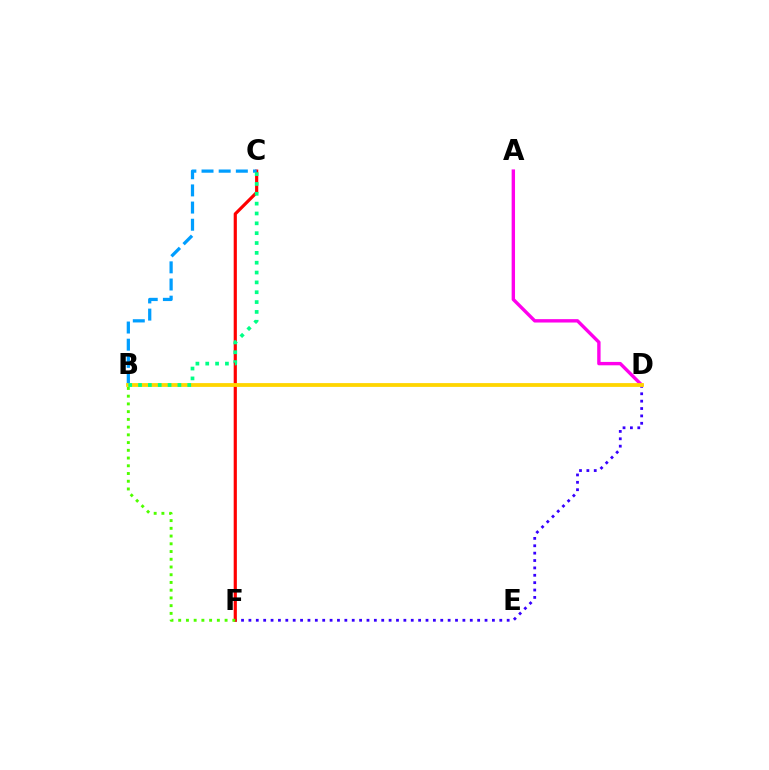{('D', 'F'): [{'color': '#3700ff', 'line_style': 'dotted', 'thickness': 2.0}], ('C', 'F'): [{'color': '#ff0000', 'line_style': 'solid', 'thickness': 2.29}], ('B', 'F'): [{'color': '#4fff00', 'line_style': 'dotted', 'thickness': 2.1}], ('A', 'D'): [{'color': '#ff00ed', 'line_style': 'solid', 'thickness': 2.44}], ('B', 'C'): [{'color': '#009eff', 'line_style': 'dashed', 'thickness': 2.33}, {'color': '#00ff86', 'line_style': 'dotted', 'thickness': 2.67}], ('B', 'D'): [{'color': '#ffd500', 'line_style': 'solid', 'thickness': 2.73}]}